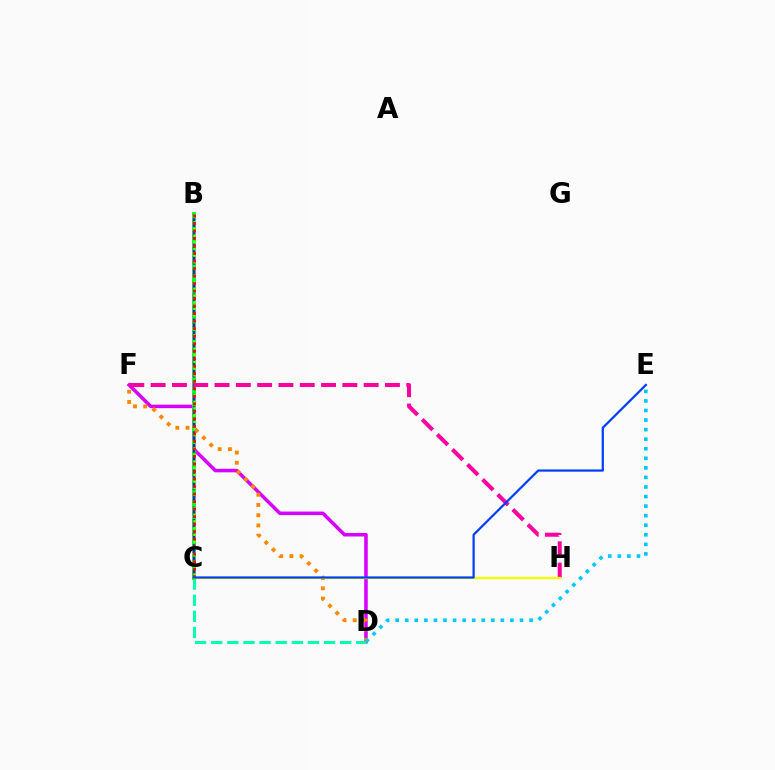{('D', 'F'): [{'color': '#d600ff', 'line_style': 'solid', 'thickness': 2.54}, {'color': '#ff8800', 'line_style': 'dotted', 'thickness': 2.78}], ('C', 'D'): [{'color': '#00ffaf', 'line_style': 'dashed', 'thickness': 2.19}], ('B', 'C'): [{'color': '#00ff27', 'line_style': 'solid', 'thickness': 2.83}, {'color': '#4f00ff', 'line_style': 'dashed', 'thickness': 1.7}, {'color': '#66ff00', 'line_style': 'dotted', 'thickness': 1.81}, {'color': '#ff0000', 'line_style': 'dotted', 'thickness': 2.04}], ('D', 'E'): [{'color': '#00c7ff', 'line_style': 'dotted', 'thickness': 2.6}], ('F', 'H'): [{'color': '#ff00a0', 'line_style': 'dashed', 'thickness': 2.89}], ('C', 'H'): [{'color': '#eeff00', 'line_style': 'solid', 'thickness': 1.71}], ('C', 'E'): [{'color': '#003fff', 'line_style': 'solid', 'thickness': 1.61}]}